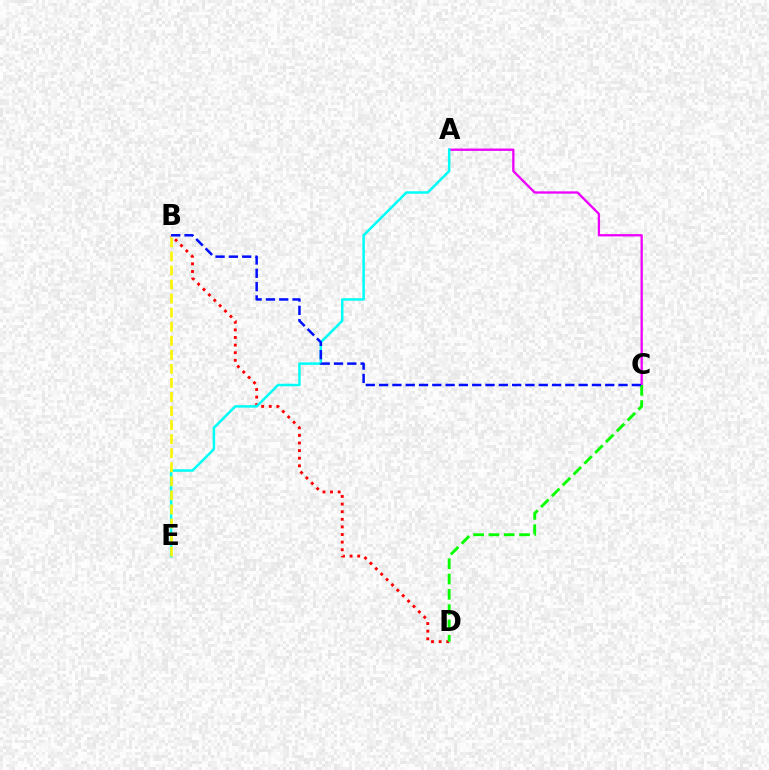{('B', 'D'): [{'color': '#ff0000', 'line_style': 'dotted', 'thickness': 2.07}], ('A', 'C'): [{'color': '#ee00ff', 'line_style': 'solid', 'thickness': 1.66}], ('A', 'E'): [{'color': '#00fff6', 'line_style': 'solid', 'thickness': 1.8}], ('C', 'D'): [{'color': '#08ff00', 'line_style': 'dashed', 'thickness': 2.08}], ('B', 'C'): [{'color': '#0010ff', 'line_style': 'dashed', 'thickness': 1.81}], ('B', 'E'): [{'color': '#fcf500', 'line_style': 'dashed', 'thickness': 1.91}]}